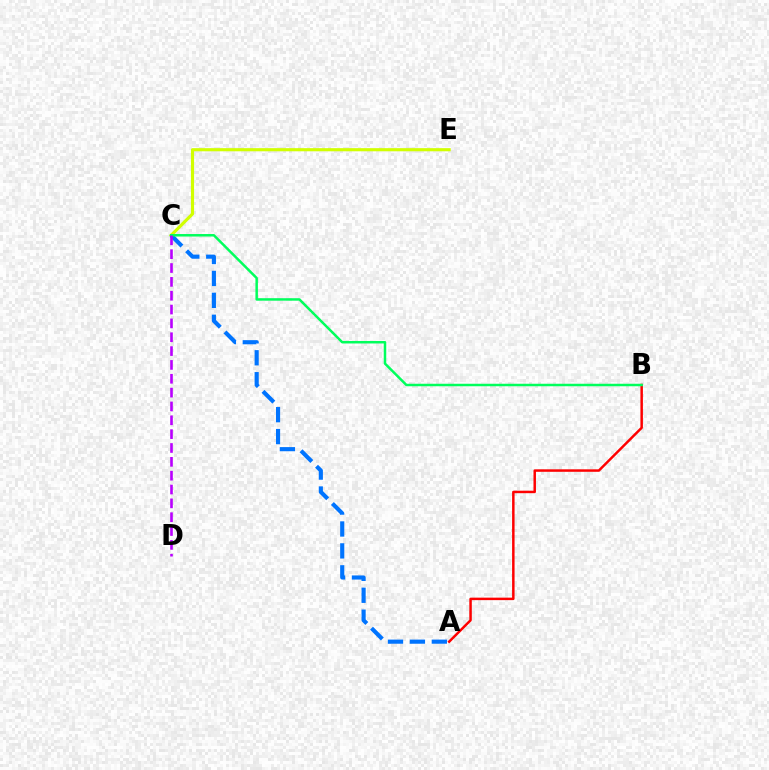{('A', 'B'): [{'color': '#ff0000', 'line_style': 'solid', 'thickness': 1.79}], ('C', 'E'): [{'color': '#d1ff00', 'line_style': 'solid', 'thickness': 2.26}], ('A', 'C'): [{'color': '#0074ff', 'line_style': 'dashed', 'thickness': 2.98}], ('B', 'C'): [{'color': '#00ff5c', 'line_style': 'solid', 'thickness': 1.79}], ('C', 'D'): [{'color': '#b900ff', 'line_style': 'dashed', 'thickness': 1.88}]}